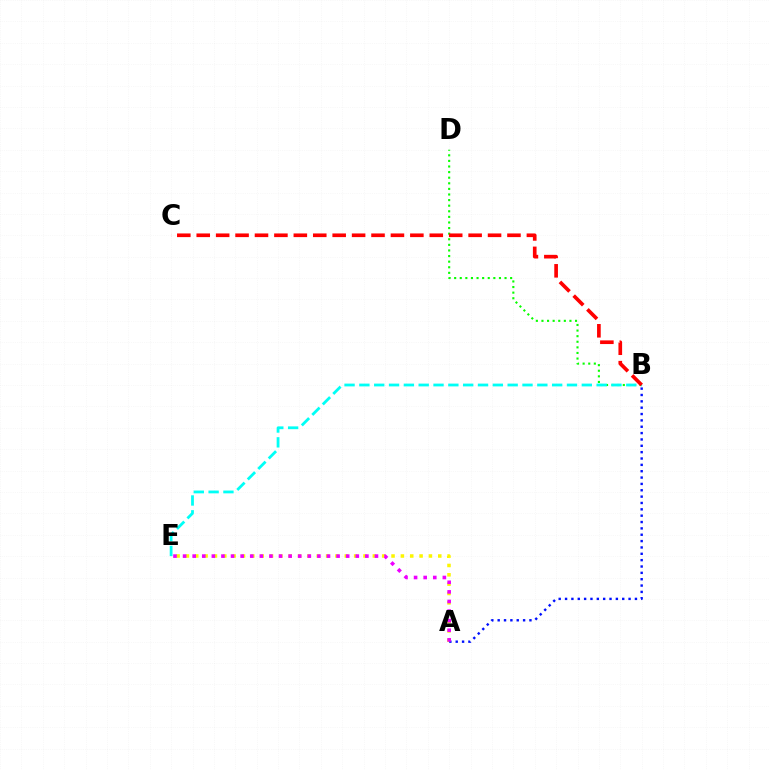{('A', 'E'): [{'color': '#fcf500', 'line_style': 'dotted', 'thickness': 2.54}, {'color': '#ee00ff', 'line_style': 'dotted', 'thickness': 2.61}], ('A', 'B'): [{'color': '#0010ff', 'line_style': 'dotted', 'thickness': 1.73}], ('B', 'D'): [{'color': '#08ff00', 'line_style': 'dotted', 'thickness': 1.52}], ('B', 'E'): [{'color': '#00fff6', 'line_style': 'dashed', 'thickness': 2.01}], ('B', 'C'): [{'color': '#ff0000', 'line_style': 'dashed', 'thickness': 2.64}]}